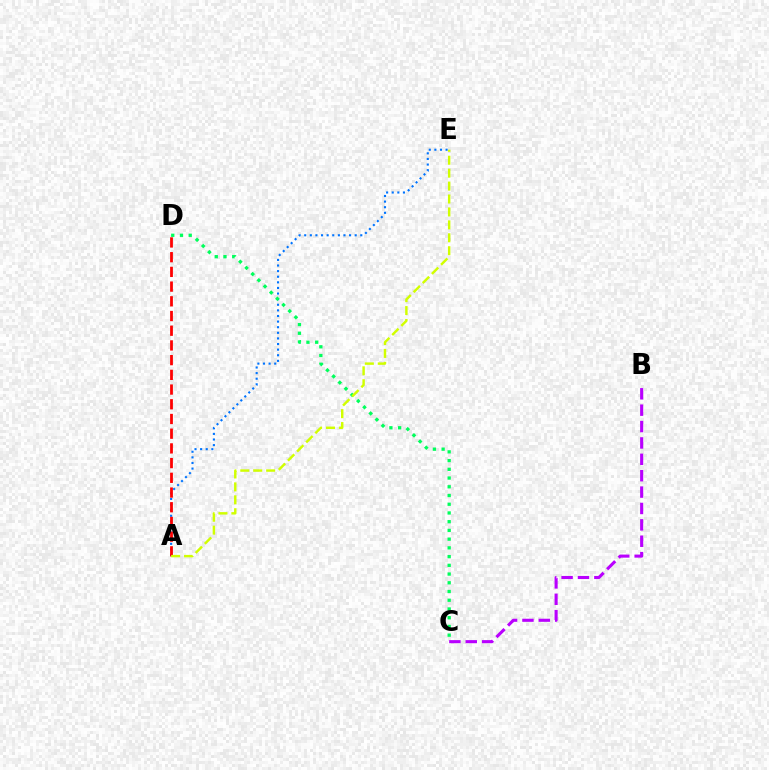{('B', 'C'): [{'color': '#b900ff', 'line_style': 'dashed', 'thickness': 2.23}], ('A', 'E'): [{'color': '#0074ff', 'line_style': 'dotted', 'thickness': 1.52}, {'color': '#d1ff00', 'line_style': 'dashed', 'thickness': 1.76}], ('C', 'D'): [{'color': '#00ff5c', 'line_style': 'dotted', 'thickness': 2.37}], ('A', 'D'): [{'color': '#ff0000', 'line_style': 'dashed', 'thickness': 2.0}]}